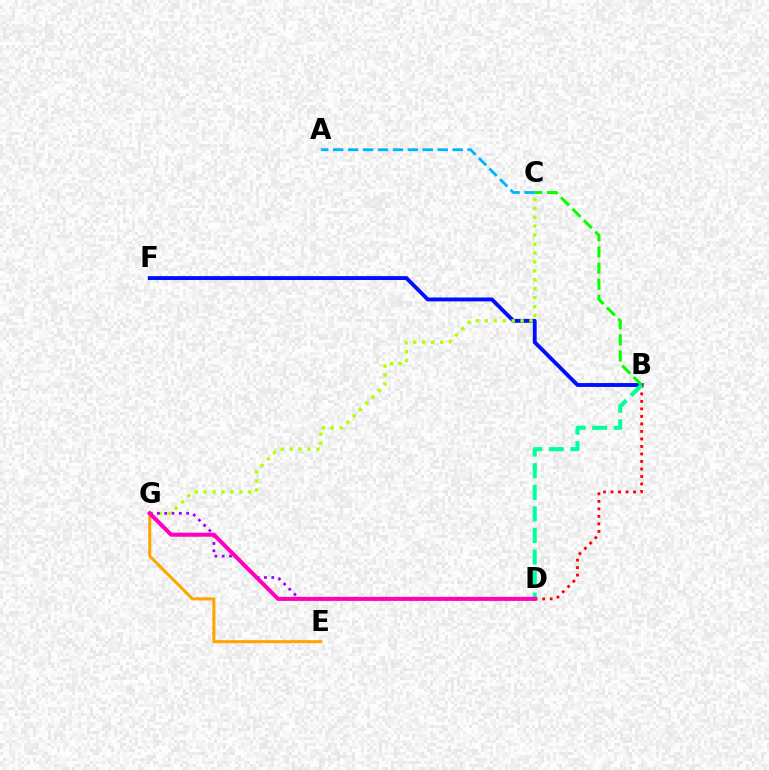{('B', 'F'): [{'color': '#0010ff', 'line_style': 'solid', 'thickness': 2.79}], ('C', 'G'): [{'color': '#b3ff00', 'line_style': 'dotted', 'thickness': 2.43}], ('B', 'D'): [{'color': '#ff0000', 'line_style': 'dotted', 'thickness': 2.04}, {'color': '#00ff9d', 'line_style': 'dashed', 'thickness': 2.93}], ('D', 'G'): [{'color': '#9b00ff', 'line_style': 'dotted', 'thickness': 1.99}, {'color': '#ff00bd', 'line_style': 'solid', 'thickness': 2.9}], ('E', 'G'): [{'color': '#ffa500', 'line_style': 'solid', 'thickness': 2.19}], ('B', 'C'): [{'color': '#08ff00', 'line_style': 'dashed', 'thickness': 2.19}], ('A', 'C'): [{'color': '#00b5ff', 'line_style': 'dashed', 'thickness': 2.03}]}